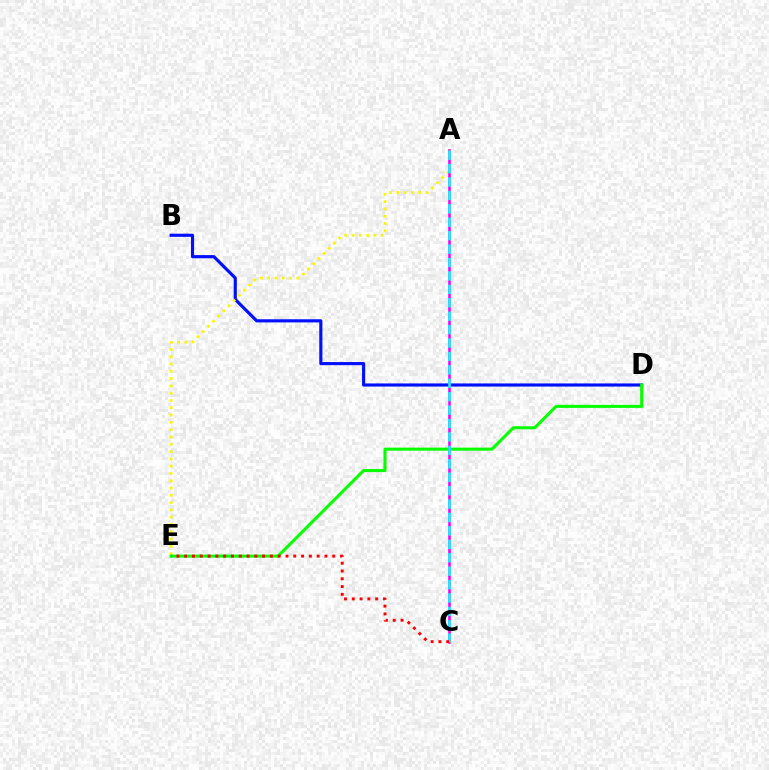{('B', 'D'): [{'color': '#0010ff', 'line_style': 'solid', 'thickness': 2.26}], ('A', 'E'): [{'color': '#fcf500', 'line_style': 'dotted', 'thickness': 1.98}], ('D', 'E'): [{'color': '#08ff00', 'line_style': 'solid', 'thickness': 2.2}], ('A', 'C'): [{'color': '#ee00ff', 'line_style': 'solid', 'thickness': 1.84}, {'color': '#00fff6', 'line_style': 'dashed', 'thickness': 1.82}], ('C', 'E'): [{'color': '#ff0000', 'line_style': 'dotted', 'thickness': 2.12}]}